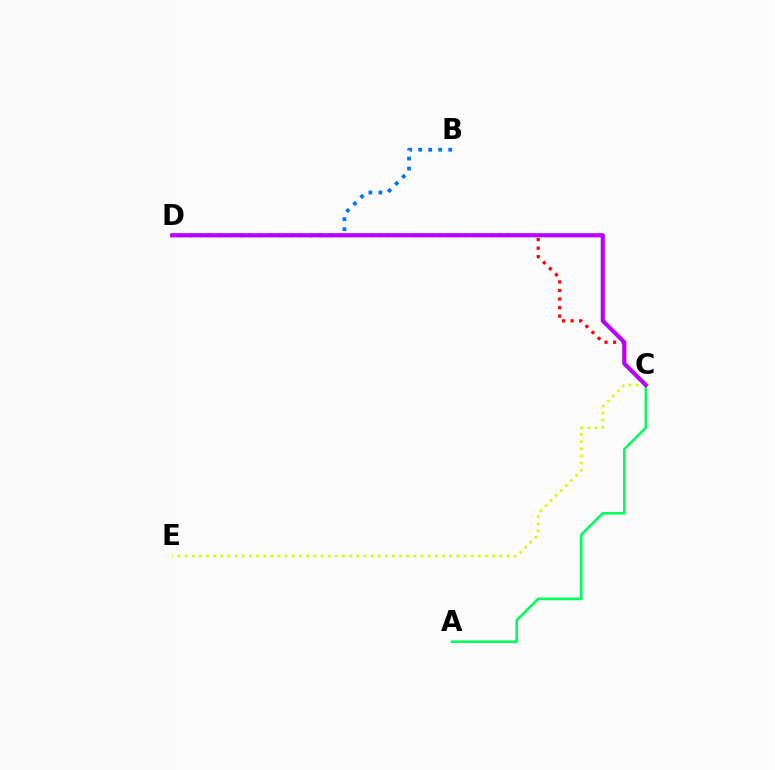{('C', 'D'): [{'color': '#ff0000', 'line_style': 'dotted', 'thickness': 2.32}, {'color': '#b900ff', 'line_style': 'solid', 'thickness': 3.0}], ('C', 'E'): [{'color': '#d1ff00', 'line_style': 'dotted', 'thickness': 1.94}], ('A', 'C'): [{'color': '#00ff5c', 'line_style': 'solid', 'thickness': 1.9}], ('B', 'D'): [{'color': '#0074ff', 'line_style': 'dotted', 'thickness': 2.72}]}